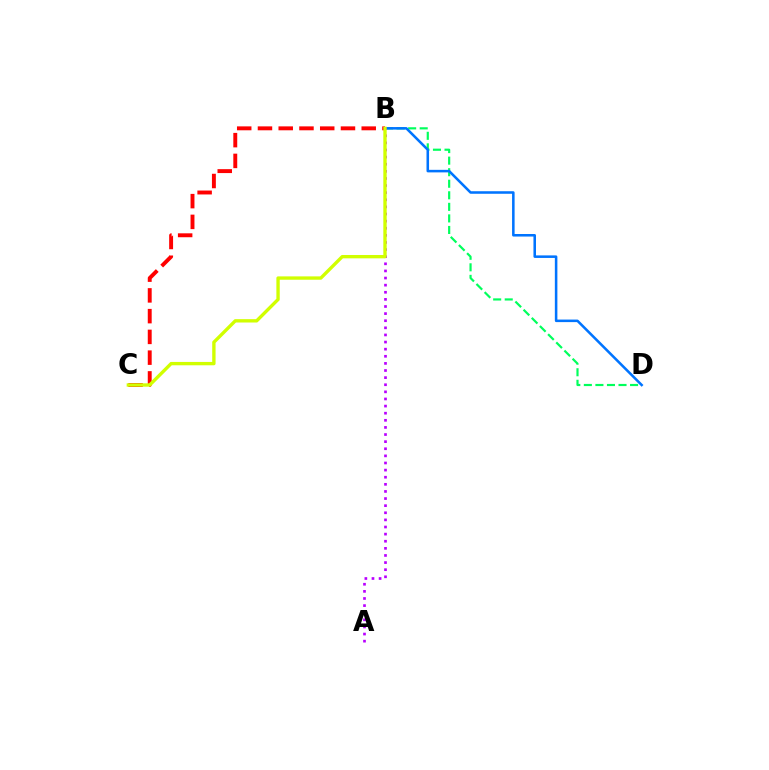{('B', 'D'): [{'color': '#00ff5c', 'line_style': 'dashed', 'thickness': 1.57}, {'color': '#0074ff', 'line_style': 'solid', 'thickness': 1.83}], ('A', 'B'): [{'color': '#b900ff', 'line_style': 'dotted', 'thickness': 1.93}], ('B', 'C'): [{'color': '#ff0000', 'line_style': 'dashed', 'thickness': 2.82}, {'color': '#d1ff00', 'line_style': 'solid', 'thickness': 2.42}]}